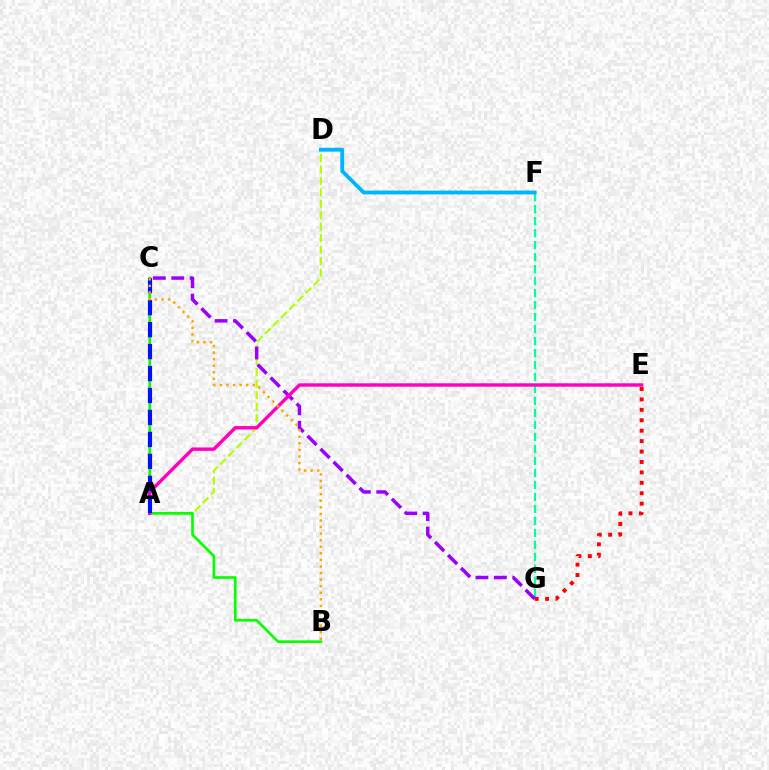{('F', 'G'): [{'color': '#00ff9d', 'line_style': 'dashed', 'thickness': 1.63}], ('A', 'D'): [{'color': '#b3ff00', 'line_style': 'dashed', 'thickness': 1.56}], ('D', 'F'): [{'color': '#00b5ff', 'line_style': 'solid', 'thickness': 2.76}], ('E', 'G'): [{'color': '#ff0000', 'line_style': 'dotted', 'thickness': 2.83}], ('B', 'C'): [{'color': '#08ff00', 'line_style': 'solid', 'thickness': 1.92}, {'color': '#ffa500', 'line_style': 'dotted', 'thickness': 1.79}], ('C', 'G'): [{'color': '#9b00ff', 'line_style': 'dashed', 'thickness': 2.5}], ('A', 'E'): [{'color': '#ff00bd', 'line_style': 'solid', 'thickness': 2.45}], ('A', 'C'): [{'color': '#0010ff', 'line_style': 'dashed', 'thickness': 2.98}]}